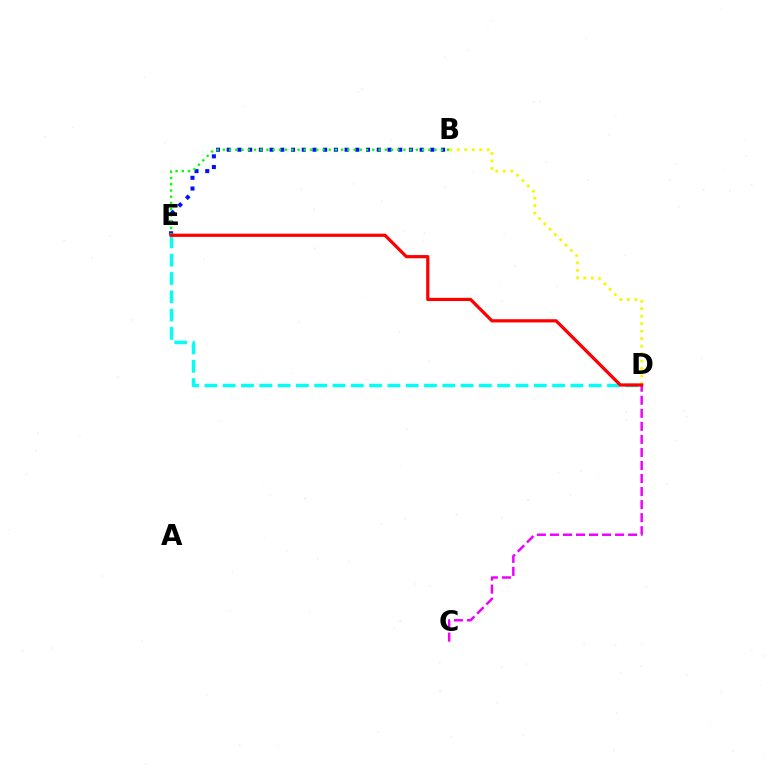{('C', 'D'): [{'color': '#ee00ff', 'line_style': 'dashed', 'thickness': 1.77}], ('D', 'E'): [{'color': '#00fff6', 'line_style': 'dashed', 'thickness': 2.49}, {'color': '#ff0000', 'line_style': 'solid', 'thickness': 2.31}], ('B', 'E'): [{'color': '#0010ff', 'line_style': 'dotted', 'thickness': 2.91}, {'color': '#08ff00', 'line_style': 'dotted', 'thickness': 1.69}], ('B', 'D'): [{'color': '#fcf500', 'line_style': 'dotted', 'thickness': 2.04}]}